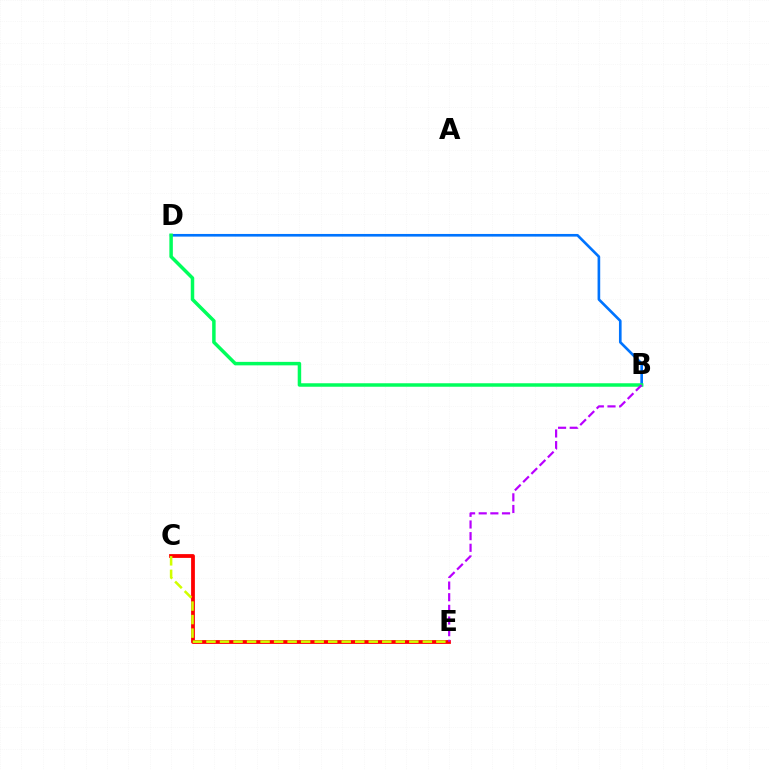{('C', 'E'): [{'color': '#ff0000', 'line_style': 'solid', 'thickness': 2.72}, {'color': '#d1ff00', 'line_style': 'dashed', 'thickness': 1.84}], ('B', 'D'): [{'color': '#0074ff', 'line_style': 'solid', 'thickness': 1.9}, {'color': '#00ff5c', 'line_style': 'solid', 'thickness': 2.51}], ('B', 'E'): [{'color': '#b900ff', 'line_style': 'dashed', 'thickness': 1.58}]}